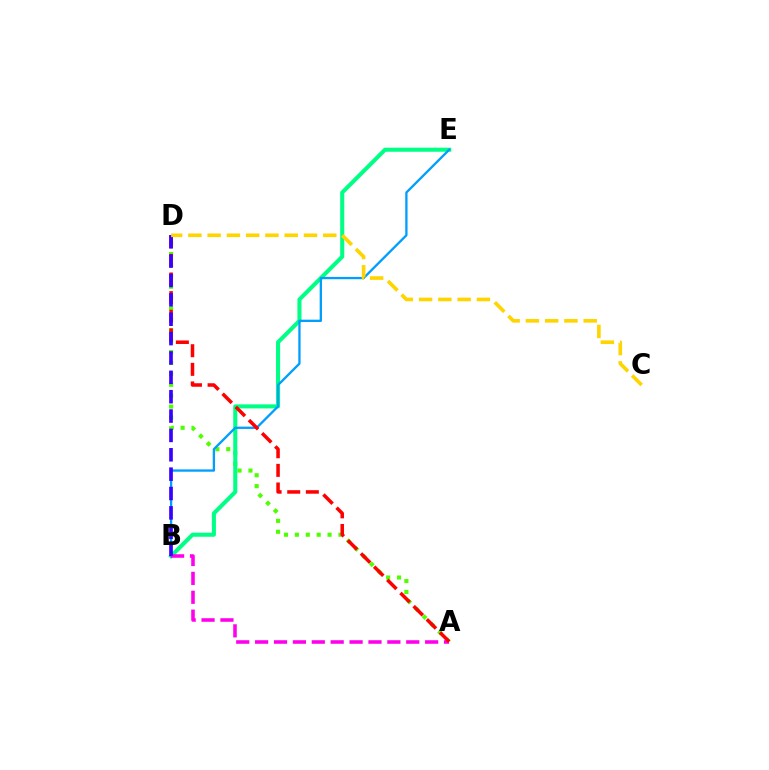{('A', 'D'): [{'color': '#4fff00', 'line_style': 'dotted', 'thickness': 2.96}, {'color': '#ff0000', 'line_style': 'dashed', 'thickness': 2.53}], ('B', 'E'): [{'color': '#00ff86', 'line_style': 'solid', 'thickness': 2.93}, {'color': '#009eff', 'line_style': 'solid', 'thickness': 1.66}], ('A', 'B'): [{'color': '#ff00ed', 'line_style': 'dashed', 'thickness': 2.57}], ('B', 'D'): [{'color': '#3700ff', 'line_style': 'dashed', 'thickness': 2.63}], ('C', 'D'): [{'color': '#ffd500', 'line_style': 'dashed', 'thickness': 2.62}]}